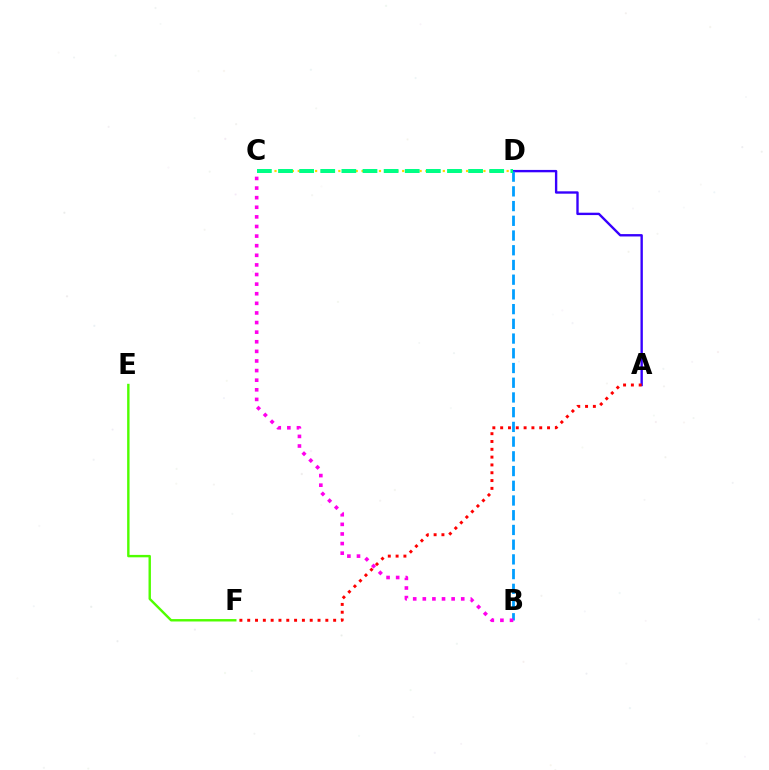{('A', 'D'): [{'color': '#3700ff', 'line_style': 'solid', 'thickness': 1.71}], ('B', 'D'): [{'color': '#009eff', 'line_style': 'dashed', 'thickness': 2.0}], ('C', 'D'): [{'color': '#ffd500', 'line_style': 'dotted', 'thickness': 1.58}, {'color': '#00ff86', 'line_style': 'dashed', 'thickness': 2.87}], ('E', 'F'): [{'color': '#4fff00', 'line_style': 'solid', 'thickness': 1.74}], ('A', 'F'): [{'color': '#ff0000', 'line_style': 'dotted', 'thickness': 2.12}], ('B', 'C'): [{'color': '#ff00ed', 'line_style': 'dotted', 'thickness': 2.61}]}